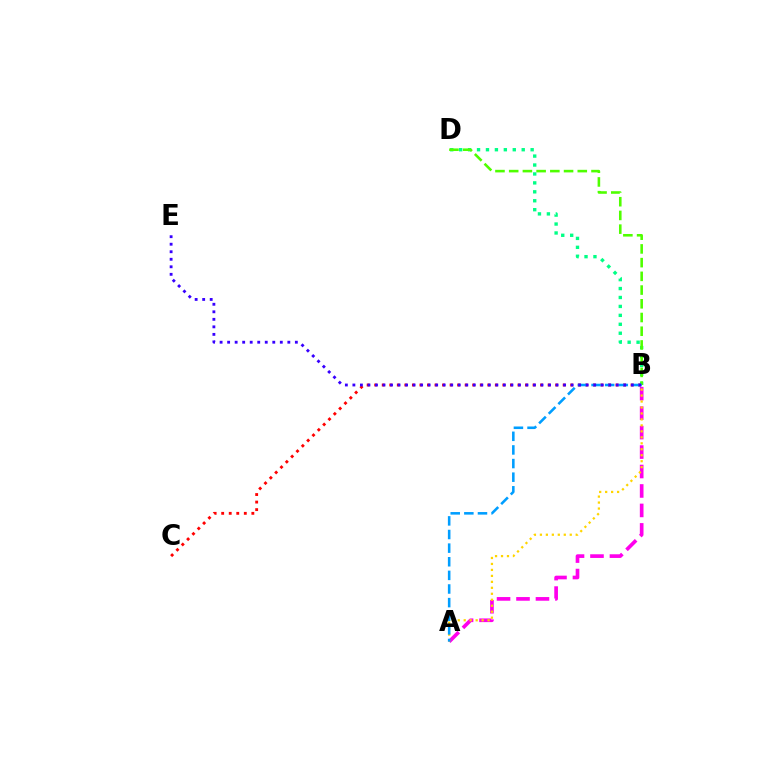{('B', 'C'): [{'color': '#ff0000', 'line_style': 'dotted', 'thickness': 2.05}], ('A', 'B'): [{'color': '#ff00ed', 'line_style': 'dashed', 'thickness': 2.64}, {'color': '#ffd500', 'line_style': 'dotted', 'thickness': 1.62}, {'color': '#009eff', 'line_style': 'dashed', 'thickness': 1.85}], ('B', 'D'): [{'color': '#00ff86', 'line_style': 'dotted', 'thickness': 2.43}, {'color': '#4fff00', 'line_style': 'dashed', 'thickness': 1.86}], ('B', 'E'): [{'color': '#3700ff', 'line_style': 'dotted', 'thickness': 2.04}]}